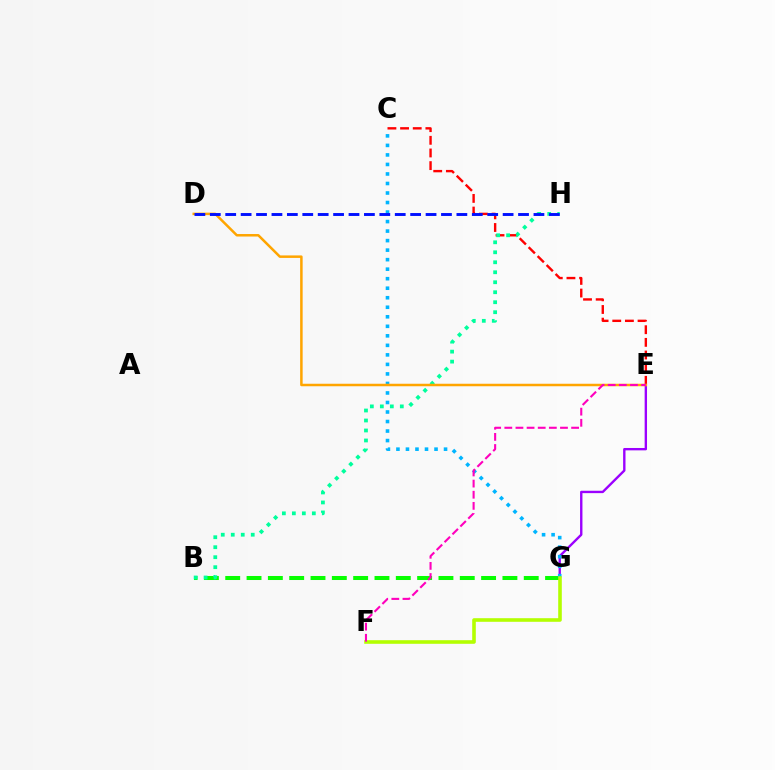{('C', 'E'): [{'color': '#ff0000', 'line_style': 'dashed', 'thickness': 1.72}], ('B', 'G'): [{'color': '#08ff00', 'line_style': 'dashed', 'thickness': 2.9}], ('B', 'H'): [{'color': '#00ff9d', 'line_style': 'dotted', 'thickness': 2.71}], ('E', 'G'): [{'color': '#9b00ff', 'line_style': 'solid', 'thickness': 1.71}], ('C', 'G'): [{'color': '#00b5ff', 'line_style': 'dotted', 'thickness': 2.59}], ('D', 'E'): [{'color': '#ffa500', 'line_style': 'solid', 'thickness': 1.8}], ('F', 'G'): [{'color': '#b3ff00', 'line_style': 'solid', 'thickness': 2.59}], ('E', 'F'): [{'color': '#ff00bd', 'line_style': 'dashed', 'thickness': 1.51}], ('D', 'H'): [{'color': '#0010ff', 'line_style': 'dashed', 'thickness': 2.09}]}